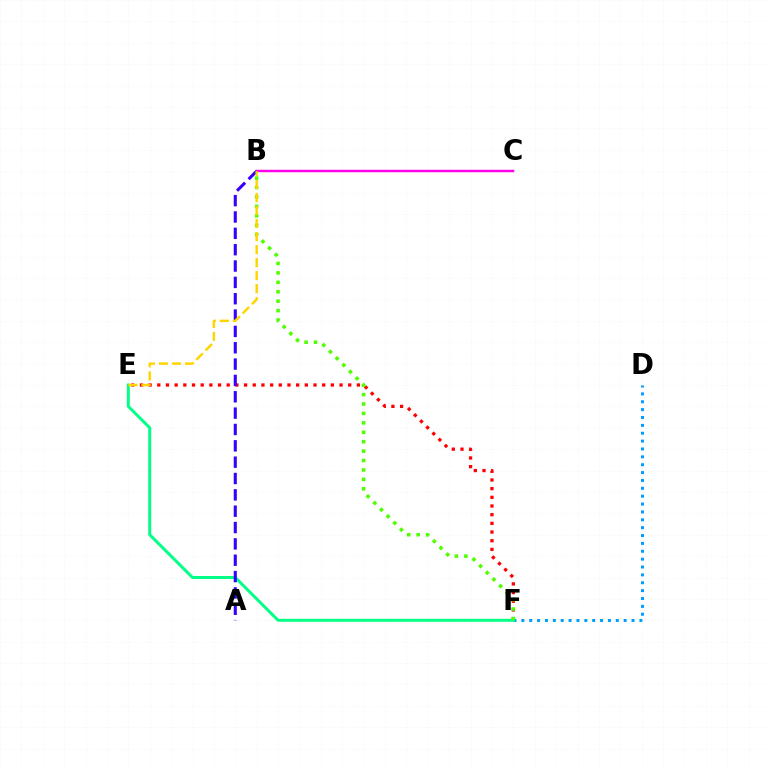{('E', 'F'): [{'color': '#ff0000', 'line_style': 'dotted', 'thickness': 2.36}, {'color': '#00ff86', 'line_style': 'solid', 'thickness': 2.14}], ('D', 'F'): [{'color': '#009eff', 'line_style': 'dotted', 'thickness': 2.14}], ('B', 'C'): [{'color': '#ff00ed', 'line_style': 'solid', 'thickness': 1.78}], ('A', 'B'): [{'color': '#3700ff', 'line_style': 'dashed', 'thickness': 2.22}], ('B', 'F'): [{'color': '#4fff00', 'line_style': 'dotted', 'thickness': 2.56}], ('B', 'E'): [{'color': '#ffd500', 'line_style': 'dashed', 'thickness': 1.77}]}